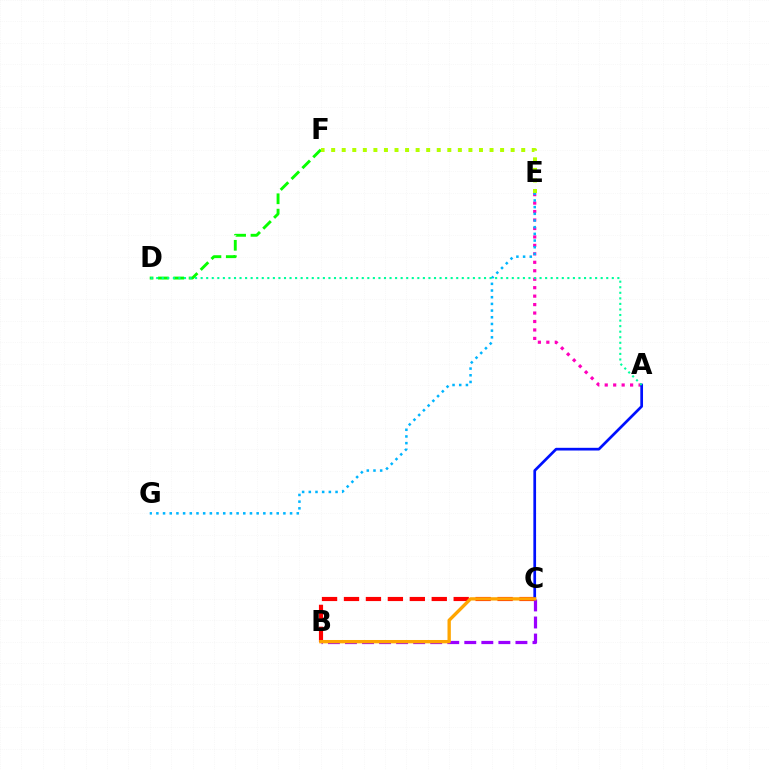{('B', 'C'): [{'color': '#ff0000', 'line_style': 'dashed', 'thickness': 2.98}, {'color': '#9b00ff', 'line_style': 'dashed', 'thickness': 2.32}, {'color': '#ffa500', 'line_style': 'solid', 'thickness': 2.41}], ('A', 'E'): [{'color': '#ff00bd', 'line_style': 'dotted', 'thickness': 2.3}], ('E', 'G'): [{'color': '#00b5ff', 'line_style': 'dotted', 'thickness': 1.82}], ('A', 'C'): [{'color': '#0010ff', 'line_style': 'solid', 'thickness': 1.95}], ('D', 'F'): [{'color': '#08ff00', 'line_style': 'dashed', 'thickness': 2.09}], ('A', 'D'): [{'color': '#00ff9d', 'line_style': 'dotted', 'thickness': 1.51}], ('E', 'F'): [{'color': '#b3ff00', 'line_style': 'dotted', 'thickness': 2.87}]}